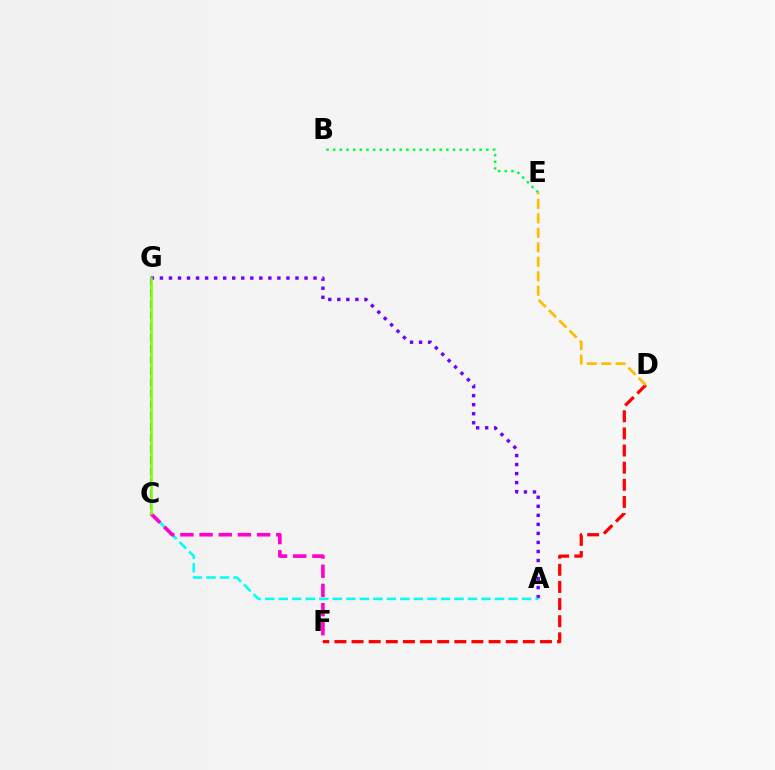{('A', 'G'): [{'color': '#7200ff', 'line_style': 'dotted', 'thickness': 2.45}], ('A', 'C'): [{'color': '#00fff6', 'line_style': 'dashed', 'thickness': 1.84}], ('C', 'G'): [{'color': '#004bff', 'line_style': 'dashed', 'thickness': 1.51}, {'color': '#84ff00', 'line_style': 'solid', 'thickness': 1.87}], ('B', 'E'): [{'color': '#00ff39', 'line_style': 'dotted', 'thickness': 1.81}], ('C', 'F'): [{'color': '#ff00cf', 'line_style': 'dashed', 'thickness': 2.6}], ('D', 'F'): [{'color': '#ff0000', 'line_style': 'dashed', 'thickness': 2.33}], ('D', 'E'): [{'color': '#ffbd00', 'line_style': 'dashed', 'thickness': 1.97}]}